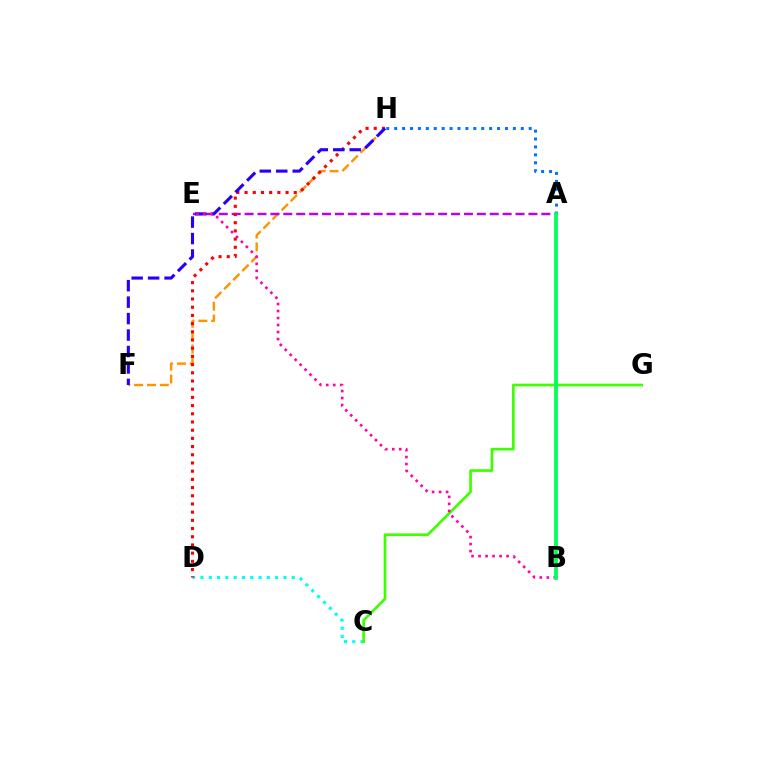{('C', 'D'): [{'color': '#00fff6', 'line_style': 'dotted', 'thickness': 2.25}], ('F', 'H'): [{'color': '#ff9400', 'line_style': 'dashed', 'thickness': 1.74}, {'color': '#2500ff', 'line_style': 'dashed', 'thickness': 2.24}], ('A', 'E'): [{'color': '#b900ff', 'line_style': 'dashed', 'thickness': 1.75}], ('D', 'H'): [{'color': '#ff0000', 'line_style': 'dotted', 'thickness': 2.23}], ('A', 'H'): [{'color': '#0074ff', 'line_style': 'dotted', 'thickness': 2.15}], ('C', 'G'): [{'color': '#3dff00', 'line_style': 'solid', 'thickness': 1.93}], ('A', 'B'): [{'color': '#d1ff00', 'line_style': 'dotted', 'thickness': 2.22}, {'color': '#00ff5c', 'line_style': 'solid', 'thickness': 2.71}], ('B', 'E'): [{'color': '#ff00ac', 'line_style': 'dotted', 'thickness': 1.9}]}